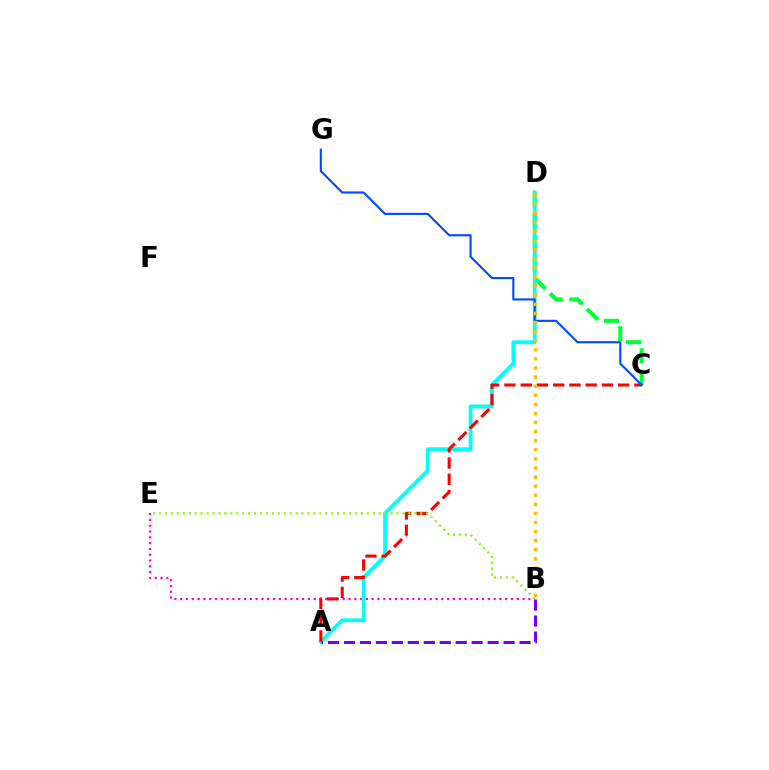{('C', 'D'): [{'color': '#00ff39', 'line_style': 'dashed', 'thickness': 2.95}], ('B', 'E'): [{'color': '#ff00cf', 'line_style': 'dotted', 'thickness': 1.58}, {'color': '#84ff00', 'line_style': 'dotted', 'thickness': 1.61}], ('A', 'D'): [{'color': '#00fff6', 'line_style': 'solid', 'thickness': 2.74}], ('A', 'B'): [{'color': '#7200ff', 'line_style': 'dashed', 'thickness': 2.17}], ('A', 'C'): [{'color': '#ff0000', 'line_style': 'dashed', 'thickness': 2.21}], ('C', 'G'): [{'color': '#004bff', 'line_style': 'solid', 'thickness': 1.53}], ('B', 'D'): [{'color': '#ffbd00', 'line_style': 'dotted', 'thickness': 2.47}]}